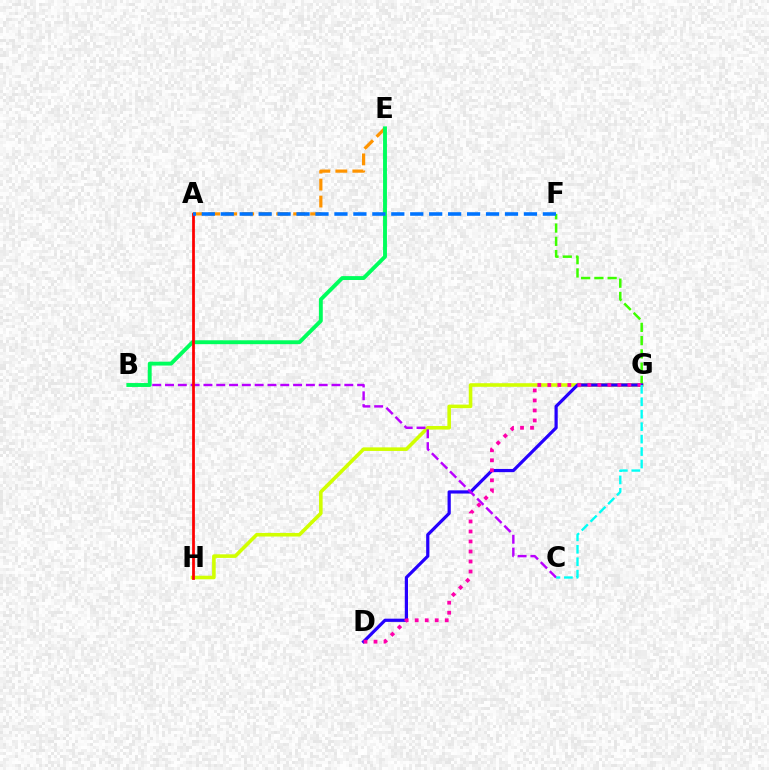{('G', 'H'): [{'color': '#d1ff00', 'line_style': 'solid', 'thickness': 2.58}], ('A', 'E'): [{'color': '#ff9400', 'line_style': 'dashed', 'thickness': 2.31}], ('F', 'G'): [{'color': '#3dff00', 'line_style': 'dashed', 'thickness': 1.8}], ('D', 'G'): [{'color': '#2500ff', 'line_style': 'solid', 'thickness': 2.31}, {'color': '#ff00ac', 'line_style': 'dotted', 'thickness': 2.72}], ('B', 'C'): [{'color': '#b900ff', 'line_style': 'dashed', 'thickness': 1.74}], ('C', 'G'): [{'color': '#00fff6', 'line_style': 'dashed', 'thickness': 1.69}], ('B', 'E'): [{'color': '#00ff5c', 'line_style': 'solid', 'thickness': 2.8}], ('A', 'H'): [{'color': '#ff0000', 'line_style': 'solid', 'thickness': 1.99}], ('A', 'F'): [{'color': '#0074ff', 'line_style': 'dashed', 'thickness': 2.57}]}